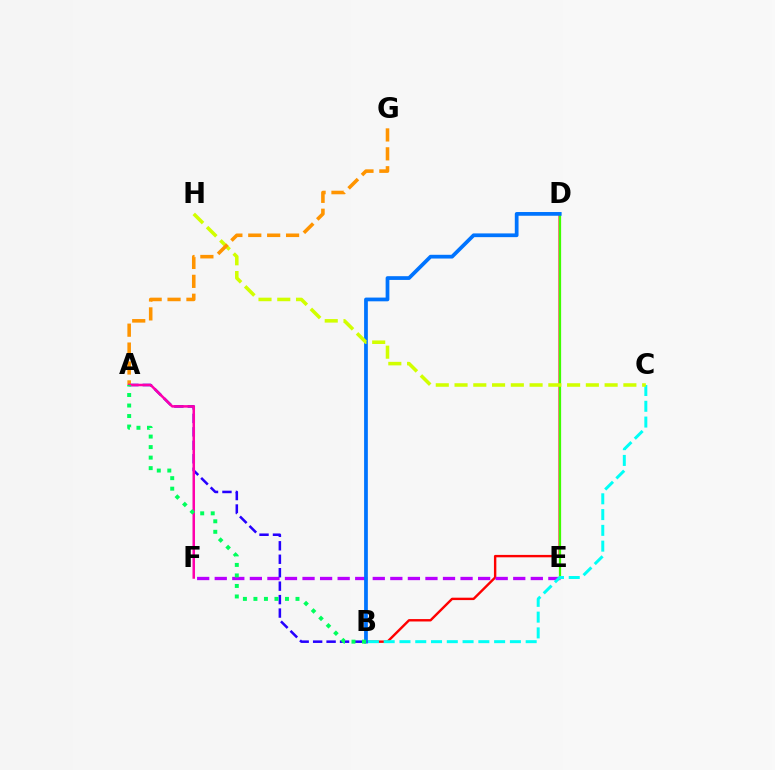{('B', 'D'): [{'color': '#ff0000', 'line_style': 'solid', 'thickness': 1.73}, {'color': '#0074ff', 'line_style': 'solid', 'thickness': 2.69}], ('E', 'F'): [{'color': '#b900ff', 'line_style': 'dashed', 'thickness': 2.39}], ('D', 'E'): [{'color': '#3dff00', 'line_style': 'solid', 'thickness': 1.61}], ('B', 'C'): [{'color': '#00fff6', 'line_style': 'dashed', 'thickness': 2.14}], ('A', 'B'): [{'color': '#2500ff', 'line_style': 'dashed', 'thickness': 1.83}, {'color': '#00ff5c', 'line_style': 'dotted', 'thickness': 2.86}], ('C', 'H'): [{'color': '#d1ff00', 'line_style': 'dashed', 'thickness': 2.55}], ('A', 'G'): [{'color': '#ff9400', 'line_style': 'dashed', 'thickness': 2.57}], ('A', 'F'): [{'color': '#ff00ac', 'line_style': 'solid', 'thickness': 1.81}]}